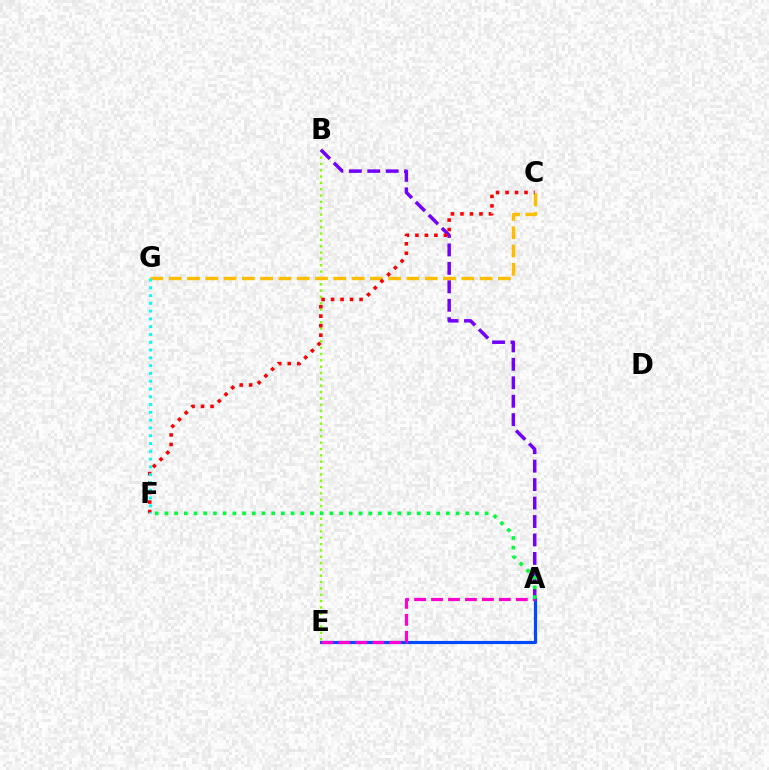{('B', 'E'): [{'color': '#84ff00', 'line_style': 'dotted', 'thickness': 1.72}], ('A', 'E'): [{'color': '#004bff', 'line_style': 'solid', 'thickness': 2.28}, {'color': '#ff00cf', 'line_style': 'dashed', 'thickness': 2.3}], ('C', 'G'): [{'color': '#ffbd00', 'line_style': 'dashed', 'thickness': 2.48}], ('A', 'B'): [{'color': '#7200ff', 'line_style': 'dashed', 'thickness': 2.51}], ('C', 'F'): [{'color': '#ff0000', 'line_style': 'dotted', 'thickness': 2.58}], ('F', 'G'): [{'color': '#00fff6', 'line_style': 'dotted', 'thickness': 2.12}], ('A', 'F'): [{'color': '#00ff39', 'line_style': 'dotted', 'thickness': 2.64}]}